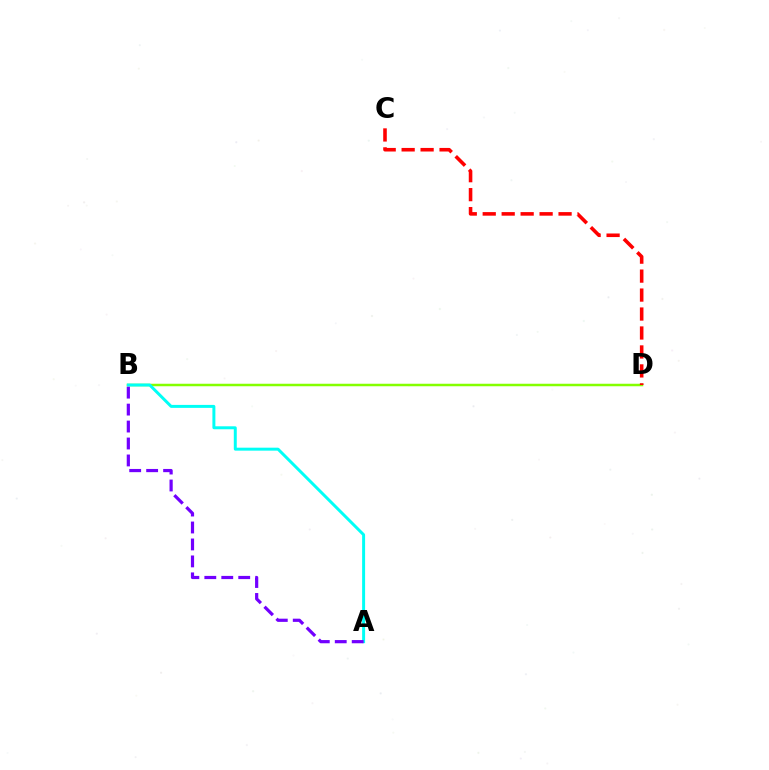{('B', 'D'): [{'color': '#84ff00', 'line_style': 'solid', 'thickness': 1.8}], ('A', 'B'): [{'color': '#00fff6', 'line_style': 'solid', 'thickness': 2.14}, {'color': '#7200ff', 'line_style': 'dashed', 'thickness': 2.3}], ('C', 'D'): [{'color': '#ff0000', 'line_style': 'dashed', 'thickness': 2.58}]}